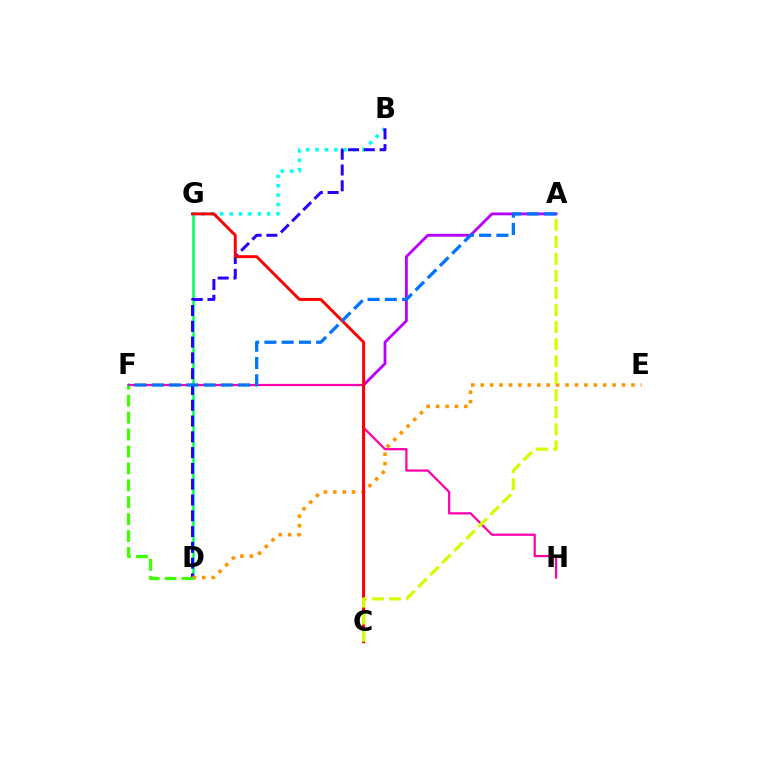{('D', 'G'): [{'color': '#00ff5c', 'line_style': 'solid', 'thickness': 1.82}], ('A', 'C'): [{'color': '#b900ff', 'line_style': 'solid', 'thickness': 2.03}, {'color': '#d1ff00', 'line_style': 'dashed', 'thickness': 2.31}], ('B', 'G'): [{'color': '#00fff6', 'line_style': 'dotted', 'thickness': 2.55}], ('F', 'H'): [{'color': '#ff00ac', 'line_style': 'solid', 'thickness': 1.6}], ('B', 'D'): [{'color': '#2500ff', 'line_style': 'dashed', 'thickness': 2.15}], ('D', 'E'): [{'color': '#ff9400', 'line_style': 'dotted', 'thickness': 2.56}], ('D', 'F'): [{'color': '#3dff00', 'line_style': 'dashed', 'thickness': 2.3}], ('C', 'G'): [{'color': '#ff0000', 'line_style': 'solid', 'thickness': 2.11}], ('A', 'F'): [{'color': '#0074ff', 'line_style': 'dashed', 'thickness': 2.35}]}